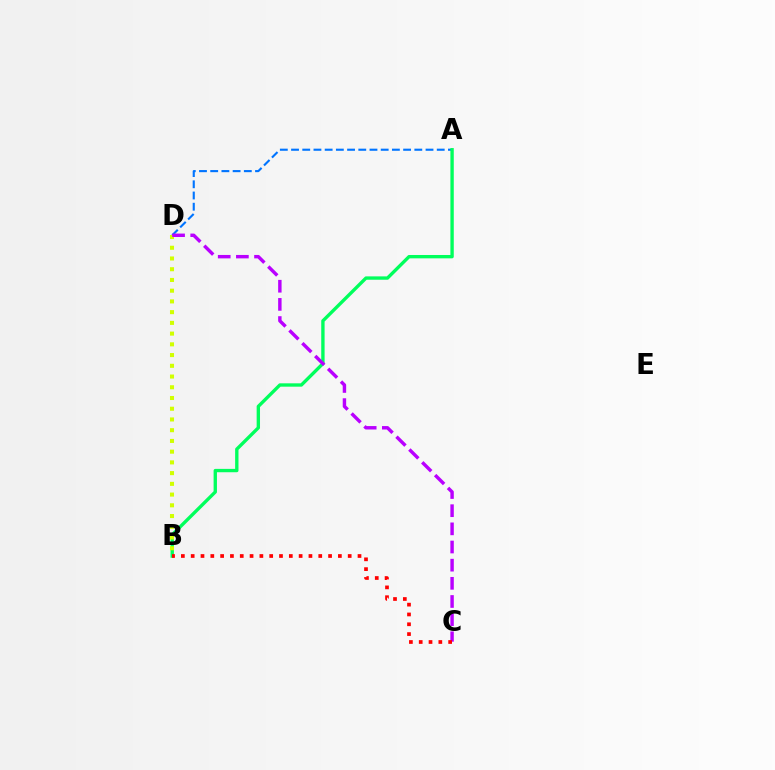{('A', 'D'): [{'color': '#0074ff', 'line_style': 'dashed', 'thickness': 1.52}], ('A', 'B'): [{'color': '#00ff5c', 'line_style': 'solid', 'thickness': 2.41}], ('B', 'D'): [{'color': '#d1ff00', 'line_style': 'dotted', 'thickness': 2.92}], ('C', 'D'): [{'color': '#b900ff', 'line_style': 'dashed', 'thickness': 2.47}], ('B', 'C'): [{'color': '#ff0000', 'line_style': 'dotted', 'thickness': 2.67}]}